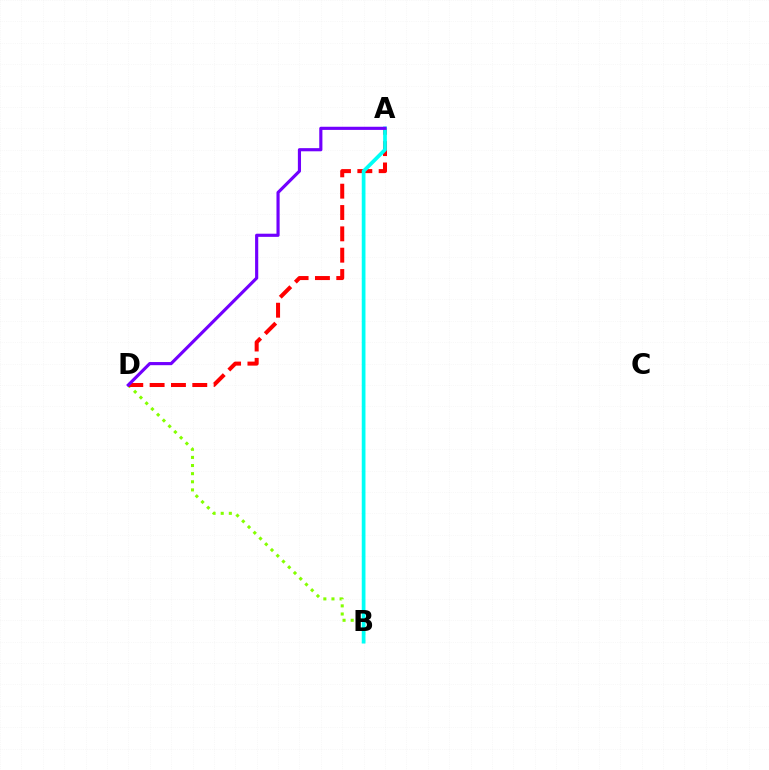{('B', 'D'): [{'color': '#84ff00', 'line_style': 'dotted', 'thickness': 2.21}], ('A', 'D'): [{'color': '#ff0000', 'line_style': 'dashed', 'thickness': 2.9}, {'color': '#7200ff', 'line_style': 'solid', 'thickness': 2.27}], ('A', 'B'): [{'color': '#00fff6', 'line_style': 'solid', 'thickness': 2.68}]}